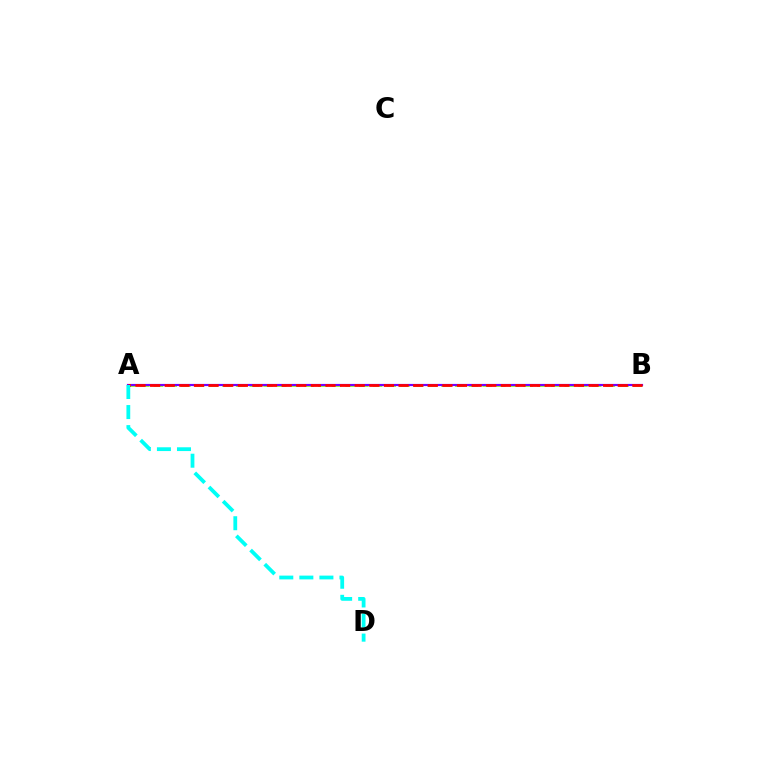{('A', 'B'): [{'color': '#84ff00', 'line_style': 'dashed', 'thickness': 1.86}, {'color': '#7200ff', 'line_style': 'solid', 'thickness': 1.57}, {'color': '#ff0000', 'line_style': 'dashed', 'thickness': 1.99}], ('A', 'D'): [{'color': '#00fff6', 'line_style': 'dashed', 'thickness': 2.72}]}